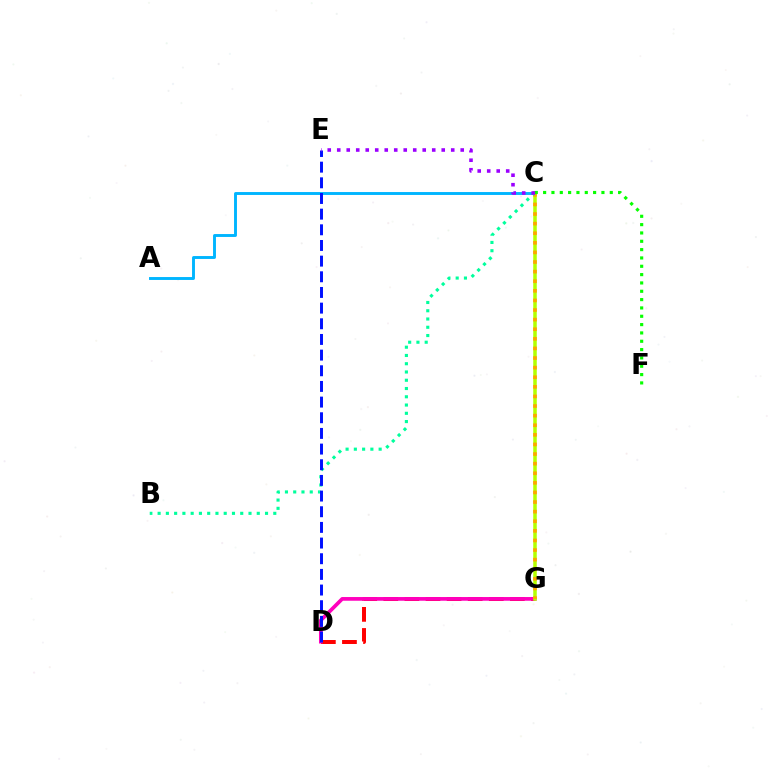{('D', 'G'): [{'color': '#ff0000', 'line_style': 'dashed', 'thickness': 2.87}, {'color': '#ff00bd', 'line_style': 'solid', 'thickness': 2.67}], ('A', 'C'): [{'color': '#00b5ff', 'line_style': 'solid', 'thickness': 2.09}], ('C', 'G'): [{'color': '#b3ff00', 'line_style': 'solid', 'thickness': 2.54}, {'color': '#ffa500', 'line_style': 'dotted', 'thickness': 2.61}], ('B', 'C'): [{'color': '#00ff9d', 'line_style': 'dotted', 'thickness': 2.24}], ('D', 'E'): [{'color': '#0010ff', 'line_style': 'dashed', 'thickness': 2.13}], ('C', 'F'): [{'color': '#08ff00', 'line_style': 'dotted', 'thickness': 2.26}], ('C', 'E'): [{'color': '#9b00ff', 'line_style': 'dotted', 'thickness': 2.58}]}